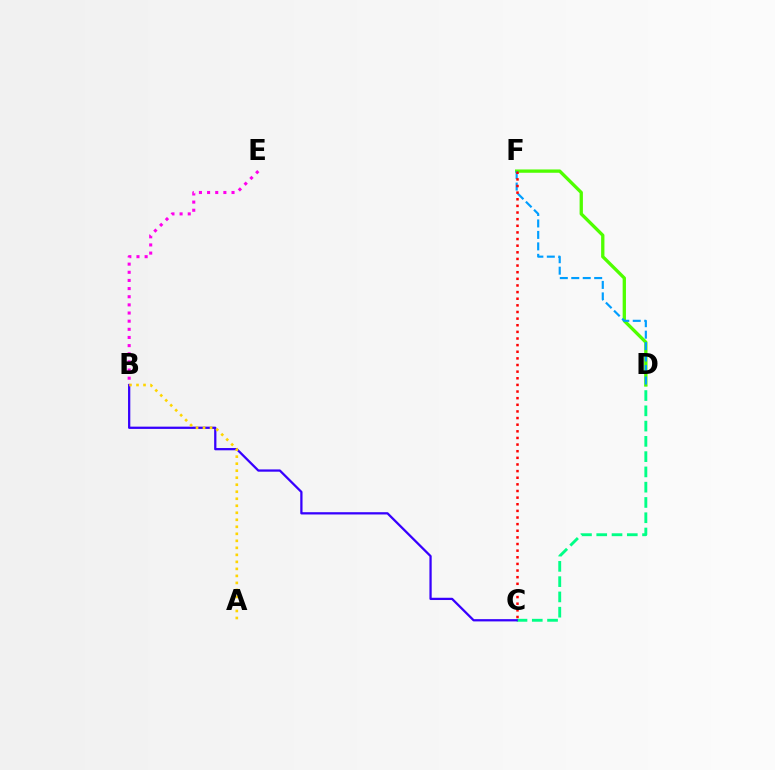{('C', 'D'): [{'color': '#00ff86', 'line_style': 'dashed', 'thickness': 2.07}], ('B', 'C'): [{'color': '#3700ff', 'line_style': 'solid', 'thickness': 1.63}], ('D', 'F'): [{'color': '#4fff00', 'line_style': 'solid', 'thickness': 2.38}, {'color': '#009eff', 'line_style': 'dashed', 'thickness': 1.56}], ('A', 'B'): [{'color': '#ffd500', 'line_style': 'dotted', 'thickness': 1.91}], ('B', 'E'): [{'color': '#ff00ed', 'line_style': 'dotted', 'thickness': 2.21}], ('C', 'F'): [{'color': '#ff0000', 'line_style': 'dotted', 'thickness': 1.8}]}